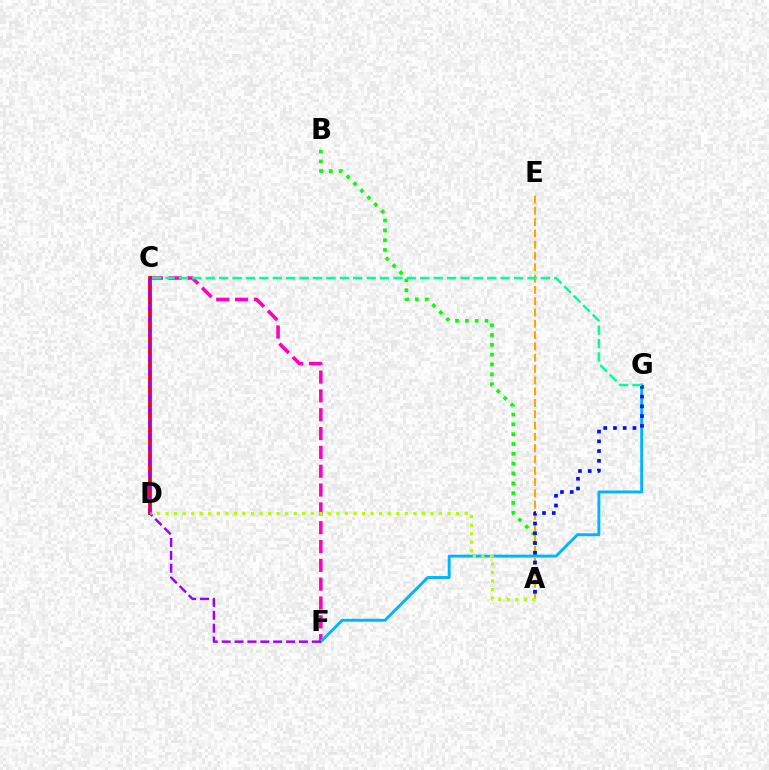{('C', 'F'): [{'color': '#ff00bd', 'line_style': 'dashed', 'thickness': 2.56}, {'color': '#9b00ff', 'line_style': 'dashed', 'thickness': 1.75}], ('F', 'G'): [{'color': '#00b5ff', 'line_style': 'solid', 'thickness': 2.09}], ('A', 'B'): [{'color': '#08ff00', 'line_style': 'dotted', 'thickness': 2.67}], ('A', 'E'): [{'color': '#ffa500', 'line_style': 'dashed', 'thickness': 1.54}], ('A', 'G'): [{'color': '#0010ff', 'line_style': 'dotted', 'thickness': 2.65}], ('C', 'G'): [{'color': '#00ff9d', 'line_style': 'dashed', 'thickness': 1.82}], ('C', 'D'): [{'color': '#ff0000', 'line_style': 'solid', 'thickness': 2.74}], ('A', 'D'): [{'color': '#b3ff00', 'line_style': 'dotted', 'thickness': 2.32}]}